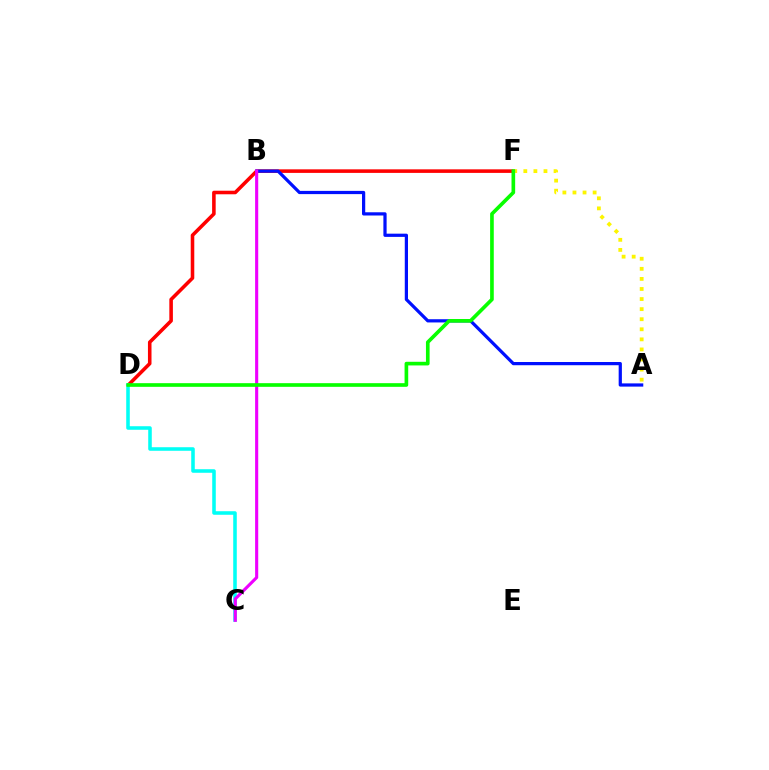{('D', 'F'): [{'color': '#ff0000', 'line_style': 'solid', 'thickness': 2.57}, {'color': '#08ff00', 'line_style': 'solid', 'thickness': 2.63}], ('A', 'B'): [{'color': '#0010ff', 'line_style': 'solid', 'thickness': 2.32}], ('C', 'D'): [{'color': '#00fff6', 'line_style': 'solid', 'thickness': 2.56}], ('B', 'C'): [{'color': '#ee00ff', 'line_style': 'solid', 'thickness': 2.24}], ('A', 'F'): [{'color': '#fcf500', 'line_style': 'dotted', 'thickness': 2.74}]}